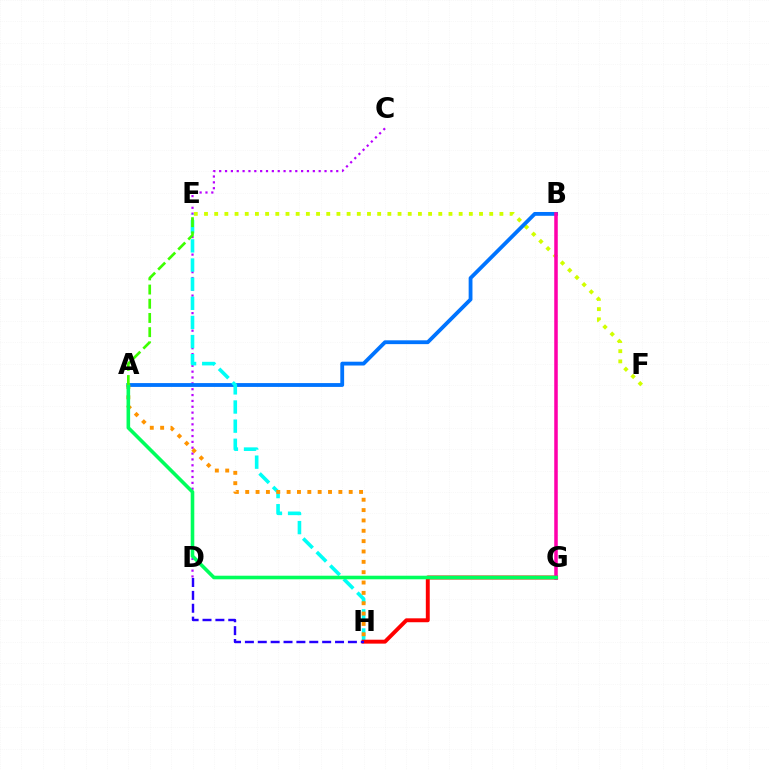{('E', 'F'): [{'color': '#d1ff00', 'line_style': 'dotted', 'thickness': 2.77}], ('C', 'D'): [{'color': '#b900ff', 'line_style': 'dotted', 'thickness': 1.59}], ('A', 'B'): [{'color': '#0074ff', 'line_style': 'solid', 'thickness': 2.75}], ('E', 'H'): [{'color': '#00fff6', 'line_style': 'dashed', 'thickness': 2.6}], ('A', 'H'): [{'color': '#ff9400', 'line_style': 'dotted', 'thickness': 2.81}], ('G', 'H'): [{'color': '#ff0000', 'line_style': 'solid', 'thickness': 2.82}], ('D', 'H'): [{'color': '#2500ff', 'line_style': 'dashed', 'thickness': 1.75}], ('B', 'G'): [{'color': '#ff00ac', 'line_style': 'solid', 'thickness': 2.54}], ('A', 'G'): [{'color': '#00ff5c', 'line_style': 'solid', 'thickness': 2.58}], ('A', 'E'): [{'color': '#3dff00', 'line_style': 'dashed', 'thickness': 1.93}]}